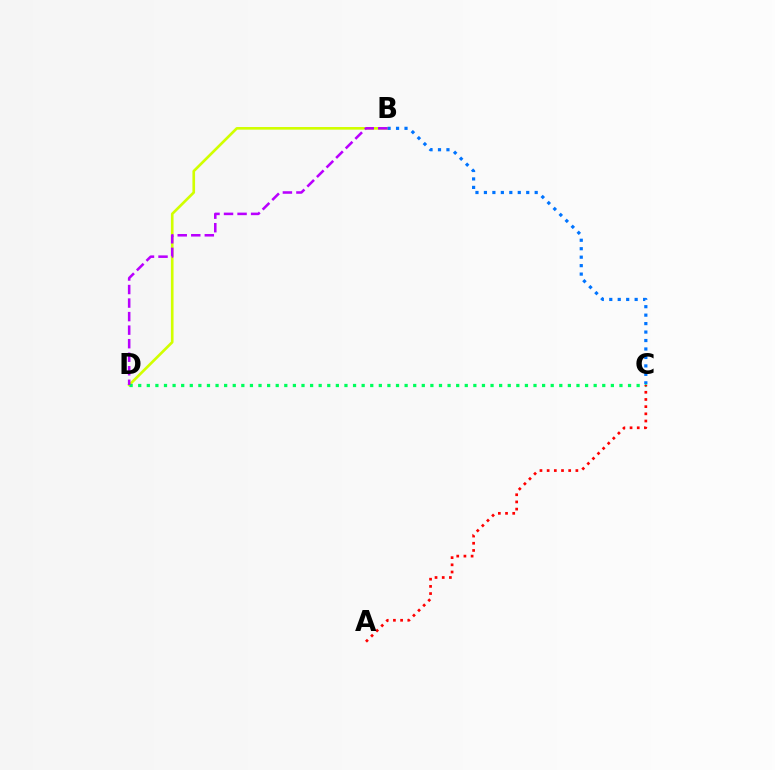{('B', 'D'): [{'color': '#d1ff00', 'line_style': 'solid', 'thickness': 1.91}, {'color': '#b900ff', 'line_style': 'dashed', 'thickness': 1.84}], ('B', 'C'): [{'color': '#0074ff', 'line_style': 'dotted', 'thickness': 2.3}], ('C', 'D'): [{'color': '#00ff5c', 'line_style': 'dotted', 'thickness': 2.33}], ('A', 'C'): [{'color': '#ff0000', 'line_style': 'dotted', 'thickness': 1.95}]}